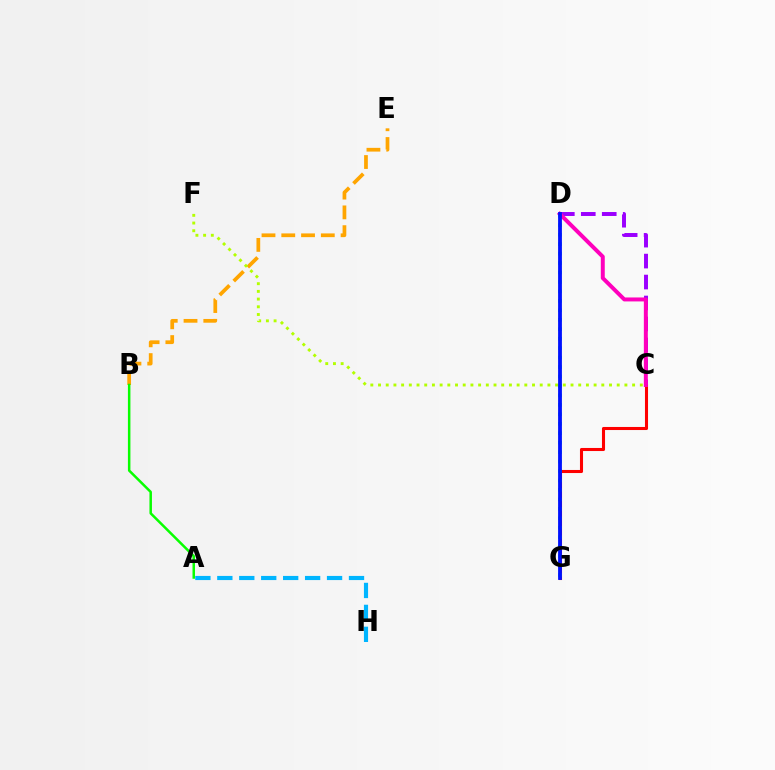{('A', 'H'): [{'color': '#00b5ff', 'line_style': 'dashed', 'thickness': 2.98}], ('C', 'G'): [{'color': '#ff0000', 'line_style': 'solid', 'thickness': 2.21}], ('D', 'G'): [{'color': '#00ff9d', 'line_style': 'dotted', 'thickness': 2.57}, {'color': '#0010ff', 'line_style': 'solid', 'thickness': 2.74}], ('C', 'D'): [{'color': '#9b00ff', 'line_style': 'dashed', 'thickness': 2.85}, {'color': '#ff00bd', 'line_style': 'solid', 'thickness': 2.85}], ('B', 'E'): [{'color': '#ffa500', 'line_style': 'dashed', 'thickness': 2.69}], ('A', 'B'): [{'color': '#08ff00', 'line_style': 'solid', 'thickness': 1.8}], ('C', 'F'): [{'color': '#b3ff00', 'line_style': 'dotted', 'thickness': 2.09}]}